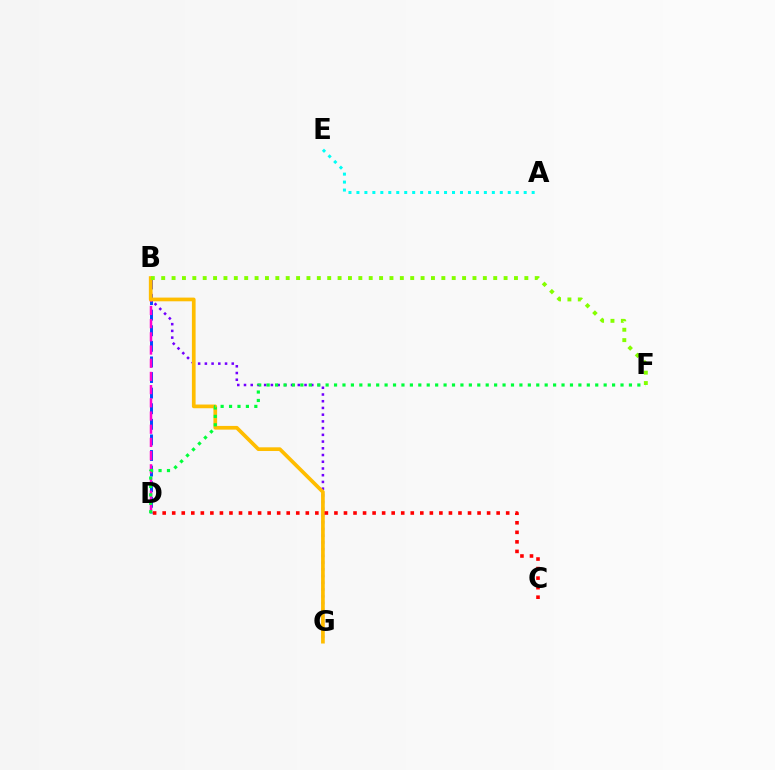{('B', 'G'): [{'color': '#7200ff', 'line_style': 'dotted', 'thickness': 1.83}, {'color': '#ffbd00', 'line_style': 'solid', 'thickness': 2.66}], ('B', 'D'): [{'color': '#004bff', 'line_style': 'dashed', 'thickness': 2.12}, {'color': '#ff00cf', 'line_style': 'dashed', 'thickness': 1.79}], ('B', 'F'): [{'color': '#84ff00', 'line_style': 'dotted', 'thickness': 2.82}], ('A', 'E'): [{'color': '#00fff6', 'line_style': 'dotted', 'thickness': 2.16}], ('C', 'D'): [{'color': '#ff0000', 'line_style': 'dotted', 'thickness': 2.59}], ('D', 'F'): [{'color': '#00ff39', 'line_style': 'dotted', 'thickness': 2.29}]}